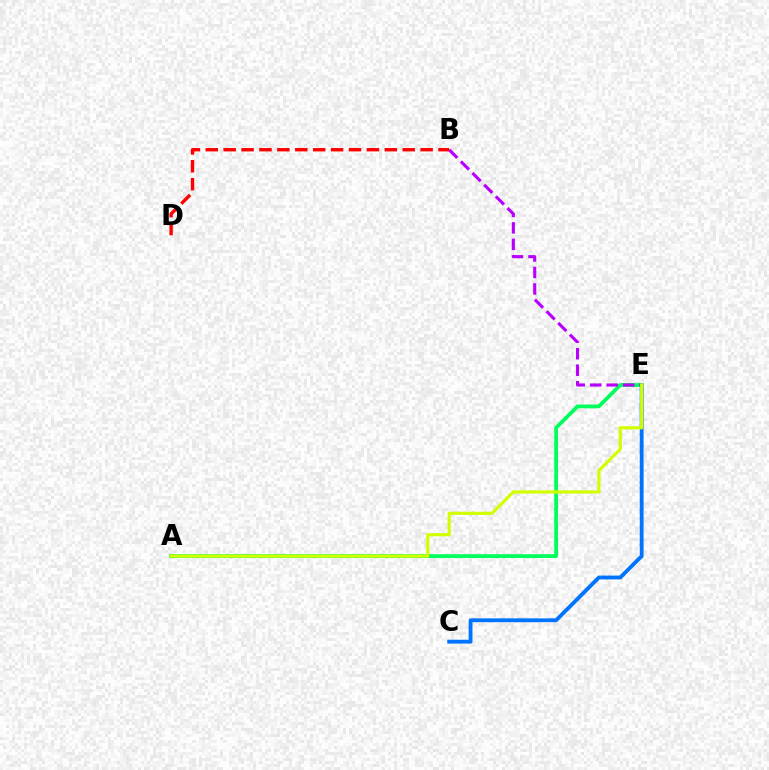{('C', 'E'): [{'color': '#0074ff', 'line_style': 'solid', 'thickness': 2.76}], ('A', 'E'): [{'color': '#00ff5c', 'line_style': 'solid', 'thickness': 2.72}, {'color': '#d1ff00', 'line_style': 'solid', 'thickness': 2.29}], ('B', 'E'): [{'color': '#b900ff', 'line_style': 'dashed', 'thickness': 2.24}], ('B', 'D'): [{'color': '#ff0000', 'line_style': 'dashed', 'thickness': 2.43}]}